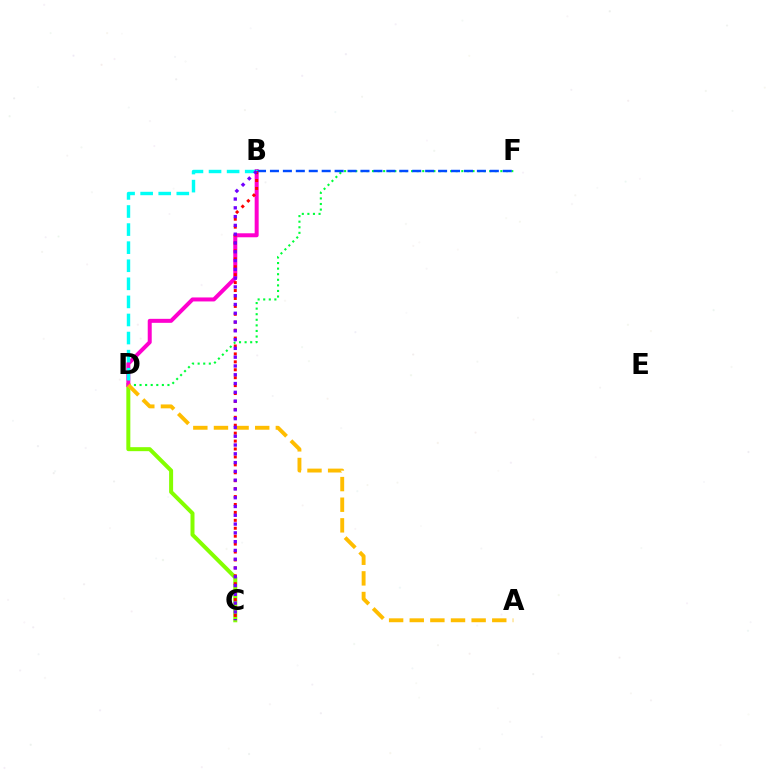{('D', 'F'): [{'color': '#00ff39', 'line_style': 'dotted', 'thickness': 1.52}], ('C', 'D'): [{'color': '#84ff00', 'line_style': 'solid', 'thickness': 2.88}], ('B', 'D'): [{'color': '#ff00cf', 'line_style': 'solid', 'thickness': 2.88}, {'color': '#00fff6', 'line_style': 'dashed', 'thickness': 2.46}], ('B', 'F'): [{'color': '#004bff', 'line_style': 'dashed', 'thickness': 1.76}], ('A', 'D'): [{'color': '#ffbd00', 'line_style': 'dashed', 'thickness': 2.8}], ('B', 'C'): [{'color': '#ff0000', 'line_style': 'dotted', 'thickness': 2.15}, {'color': '#7200ff', 'line_style': 'dotted', 'thickness': 2.39}]}